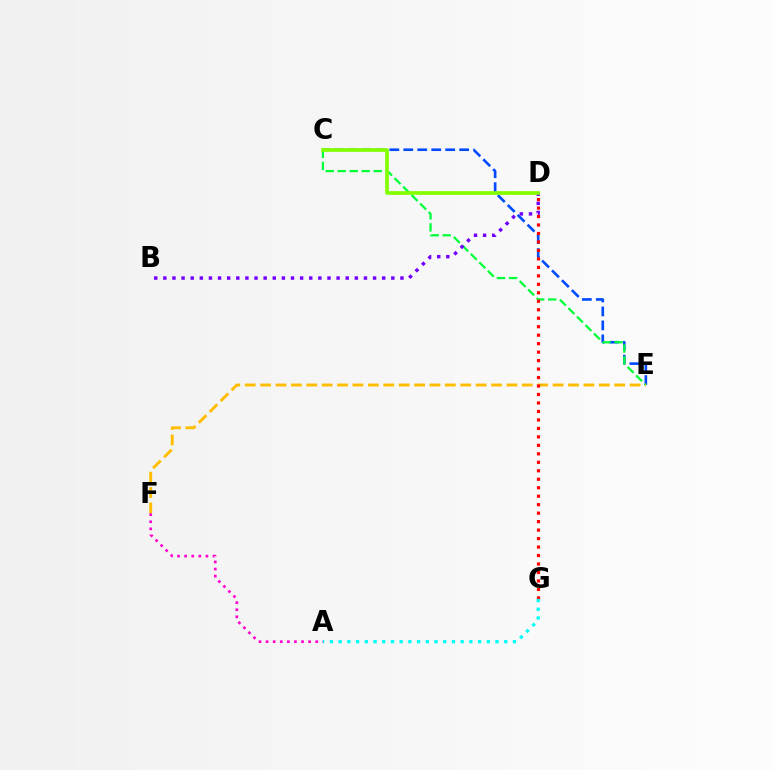{('C', 'E'): [{'color': '#004bff', 'line_style': 'dashed', 'thickness': 1.9}, {'color': '#00ff39', 'line_style': 'dashed', 'thickness': 1.63}], ('B', 'D'): [{'color': '#7200ff', 'line_style': 'dotted', 'thickness': 2.48}], ('E', 'F'): [{'color': '#ffbd00', 'line_style': 'dashed', 'thickness': 2.09}], ('D', 'G'): [{'color': '#ff0000', 'line_style': 'dotted', 'thickness': 2.3}], ('A', 'G'): [{'color': '#00fff6', 'line_style': 'dotted', 'thickness': 2.37}], ('A', 'F'): [{'color': '#ff00cf', 'line_style': 'dotted', 'thickness': 1.93}], ('C', 'D'): [{'color': '#84ff00', 'line_style': 'solid', 'thickness': 2.68}]}